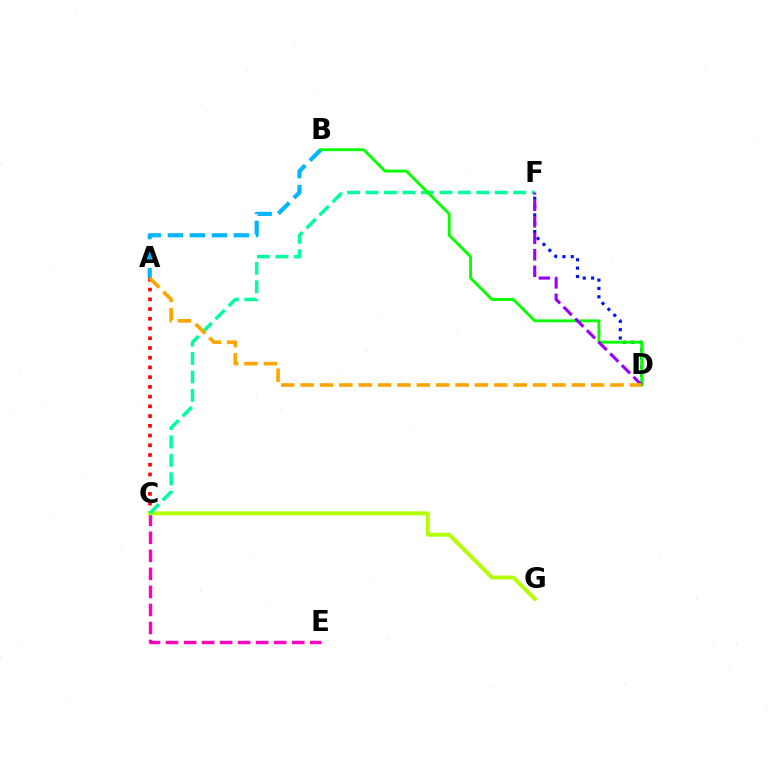{('A', 'B'): [{'color': '#00b5ff', 'line_style': 'dashed', 'thickness': 2.99}], ('A', 'C'): [{'color': '#ff0000', 'line_style': 'dotted', 'thickness': 2.64}], ('C', 'E'): [{'color': '#ff00bd', 'line_style': 'dashed', 'thickness': 2.45}], ('C', 'G'): [{'color': '#b3ff00', 'line_style': 'solid', 'thickness': 2.81}], ('D', 'F'): [{'color': '#0010ff', 'line_style': 'dotted', 'thickness': 2.27}, {'color': '#9b00ff', 'line_style': 'dashed', 'thickness': 2.24}], ('C', 'F'): [{'color': '#00ff9d', 'line_style': 'dashed', 'thickness': 2.51}], ('B', 'D'): [{'color': '#08ff00', 'line_style': 'solid', 'thickness': 2.07}], ('A', 'D'): [{'color': '#ffa500', 'line_style': 'dashed', 'thickness': 2.63}]}